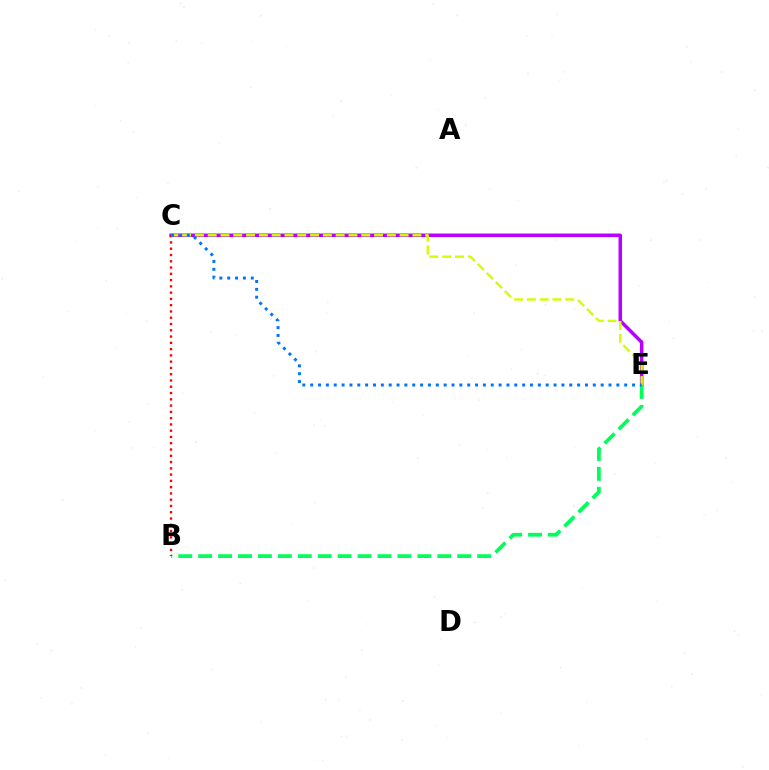{('C', 'E'): [{'color': '#b900ff', 'line_style': 'solid', 'thickness': 2.52}, {'color': '#d1ff00', 'line_style': 'dashed', 'thickness': 1.74}, {'color': '#0074ff', 'line_style': 'dotted', 'thickness': 2.13}], ('B', 'E'): [{'color': '#00ff5c', 'line_style': 'dashed', 'thickness': 2.71}], ('B', 'C'): [{'color': '#ff0000', 'line_style': 'dotted', 'thickness': 1.7}]}